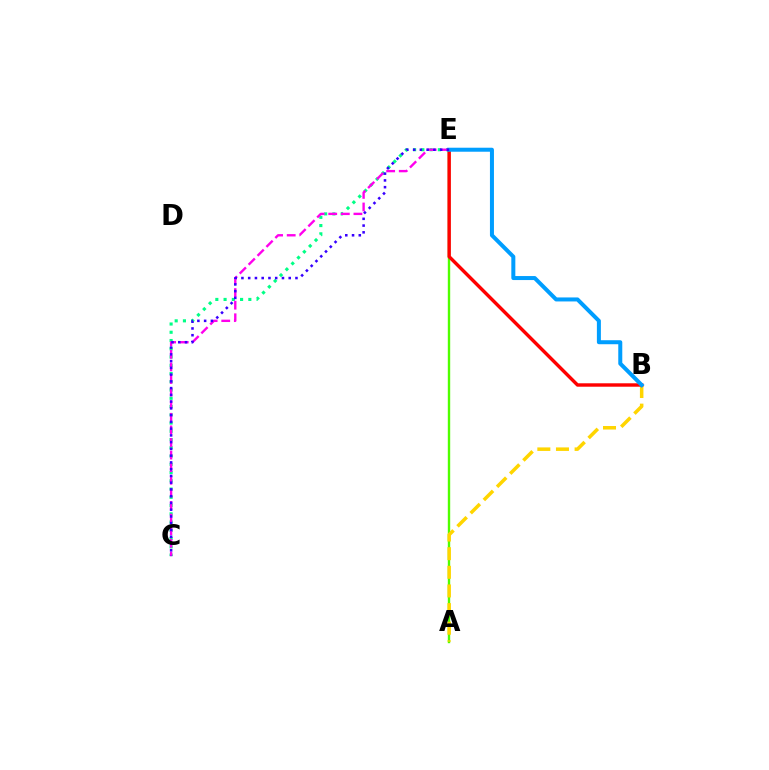{('C', 'E'): [{'color': '#00ff86', 'line_style': 'dotted', 'thickness': 2.24}, {'color': '#ff00ed', 'line_style': 'dashed', 'thickness': 1.71}, {'color': '#3700ff', 'line_style': 'dotted', 'thickness': 1.84}], ('A', 'E'): [{'color': '#4fff00', 'line_style': 'solid', 'thickness': 1.72}], ('A', 'B'): [{'color': '#ffd500', 'line_style': 'dashed', 'thickness': 2.53}], ('B', 'E'): [{'color': '#ff0000', 'line_style': 'solid', 'thickness': 2.47}, {'color': '#009eff', 'line_style': 'solid', 'thickness': 2.89}]}